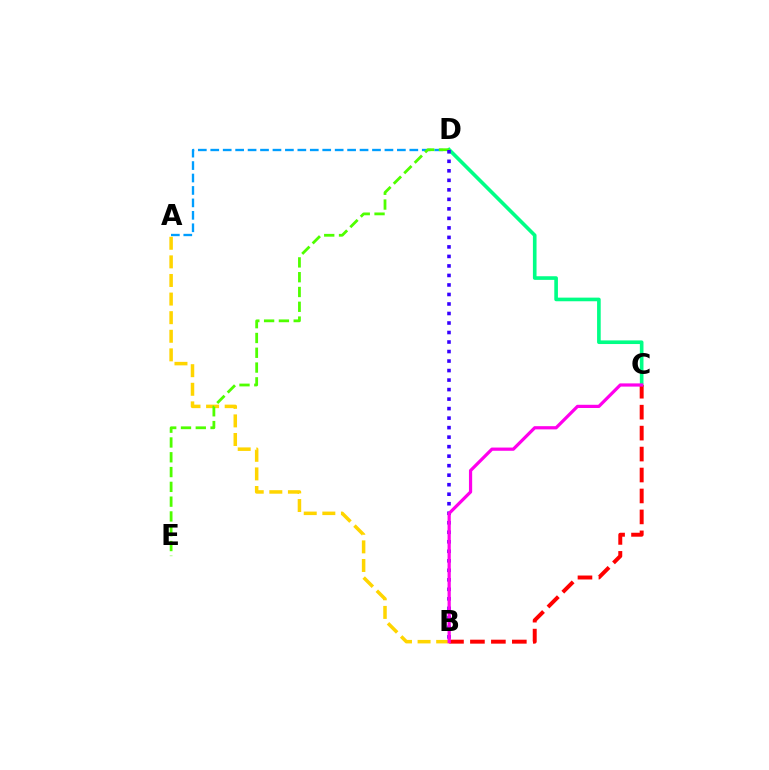{('C', 'D'): [{'color': '#00ff86', 'line_style': 'solid', 'thickness': 2.62}], ('A', 'D'): [{'color': '#009eff', 'line_style': 'dashed', 'thickness': 1.69}], ('B', 'C'): [{'color': '#ff0000', 'line_style': 'dashed', 'thickness': 2.85}, {'color': '#ff00ed', 'line_style': 'solid', 'thickness': 2.31}], ('A', 'B'): [{'color': '#ffd500', 'line_style': 'dashed', 'thickness': 2.53}], ('D', 'E'): [{'color': '#4fff00', 'line_style': 'dashed', 'thickness': 2.01}], ('B', 'D'): [{'color': '#3700ff', 'line_style': 'dotted', 'thickness': 2.58}]}